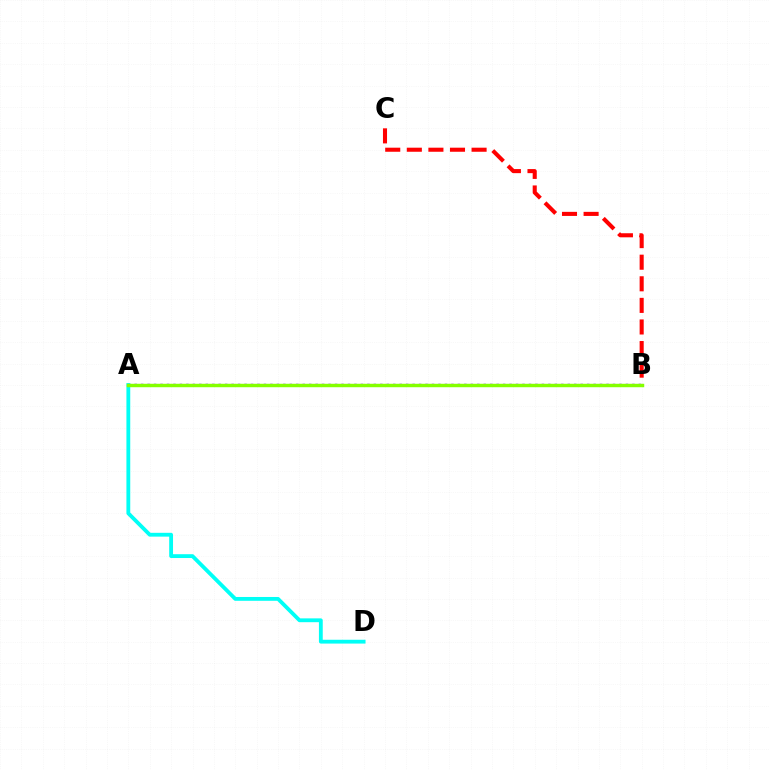{('A', 'B'): [{'color': '#7200ff', 'line_style': 'dotted', 'thickness': 1.76}, {'color': '#84ff00', 'line_style': 'solid', 'thickness': 2.48}], ('B', 'C'): [{'color': '#ff0000', 'line_style': 'dashed', 'thickness': 2.93}], ('A', 'D'): [{'color': '#00fff6', 'line_style': 'solid', 'thickness': 2.75}]}